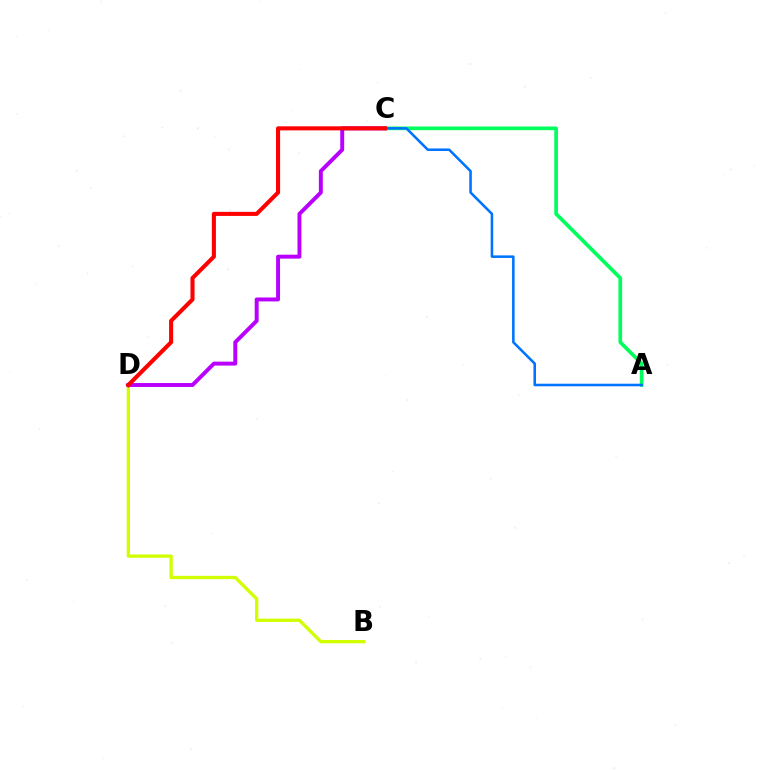{('B', 'D'): [{'color': '#d1ff00', 'line_style': 'solid', 'thickness': 2.39}], ('C', 'D'): [{'color': '#b900ff', 'line_style': 'solid', 'thickness': 2.83}, {'color': '#ff0000', 'line_style': 'solid', 'thickness': 2.93}], ('A', 'C'): [{'color': '#00ff5c', 'line_style': 'solid', 'thickness': 2.65}, {'color': '#0074ff', 'line_style': 'solid', 'thickness': 1.85}]}